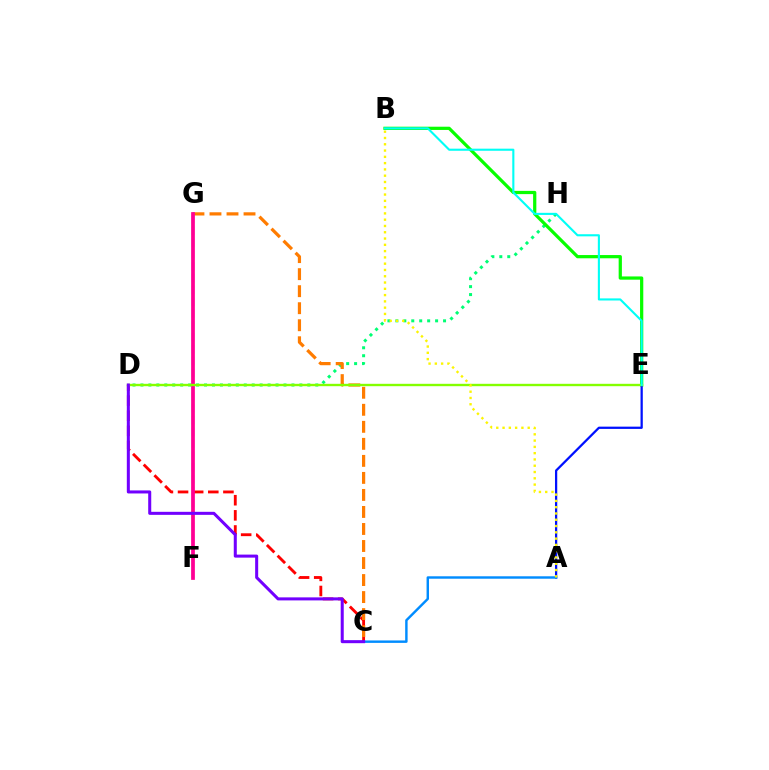{('C', 'D'): [{'color': '#ff0000', 'line_style': 'dashed', 'thickness': 2.06}, {'color': '#7200ff', 'line_style': 'solid', 'thickness': 2.18}], ('D', 'H'): [{'color': '#00ff74', 'line_style': 'dotted', 'thickness': 2.16}], ('F', 'G'): [{'color': '#ee00ff', 'line_style': 'dashed', 'thickness': 1.61}, {'color': '#ff0094', 'line_style': 'solid', 'thickness': 2.68}], ('B', 'E'): [{'color': '#08ff00', 'line_style': 'solid', 'thickness': 2.33}, {'color': '#00fff6', 'line_style': 'solid', 'thickness': 1.52}], ('A', 'E'): [{'color': '#0010ff', 'line_style': 'solid', 'thickness': 1.62}], ('C', 'G'): [{'color': '#ff7c00', 'line_style': 'dashed', 'thickness': 2.31}], ('A', 'C'): [{'color': '#008cff', 'line_style': 'solid', 'thickness': 1.75}], ('D', 'E'): [{'color': '#84ff00', 'line_style': 'solid', 'thickness': 1.71}], ('A', 'B'): [{'color': '#fcf500', 'line_style': 'dotted', 'thickness': 1.71}]}